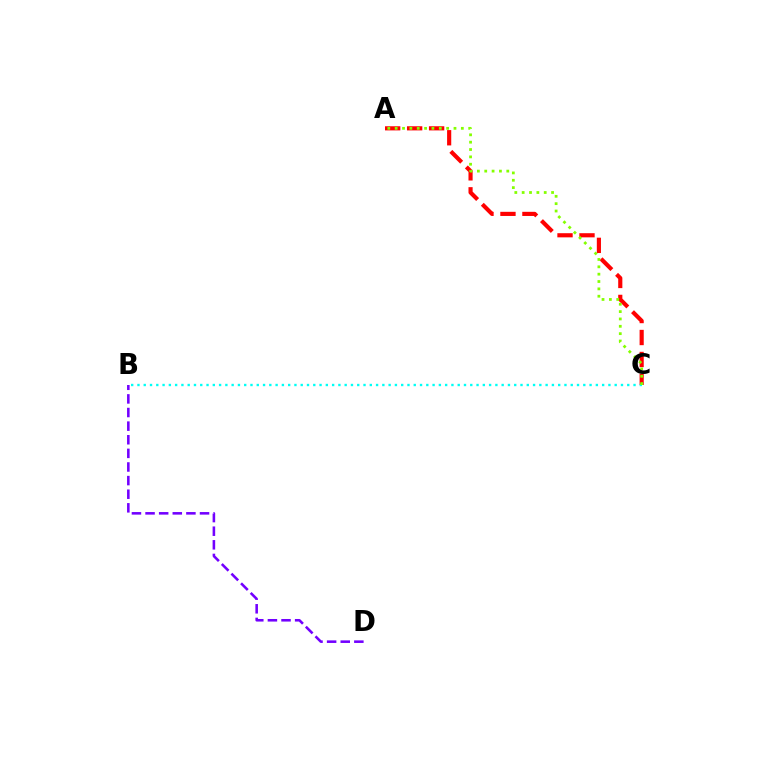{('B', 'D'): [{'color': '#7200ff', 'line_style': 'dashed', 'thickness': 1.85}], ('A', 'C'): [{'color': '#ff0000', 'line_style': 'dashed', 'thickness': 2.99}, {'color': '#84ff00', 'line_style': 'dotted', 'thickness': 2.0}], ('B', 'C'): [{'color': '#00fff6', 'line_style': 'dotted', 'thickness': 1.71}]}